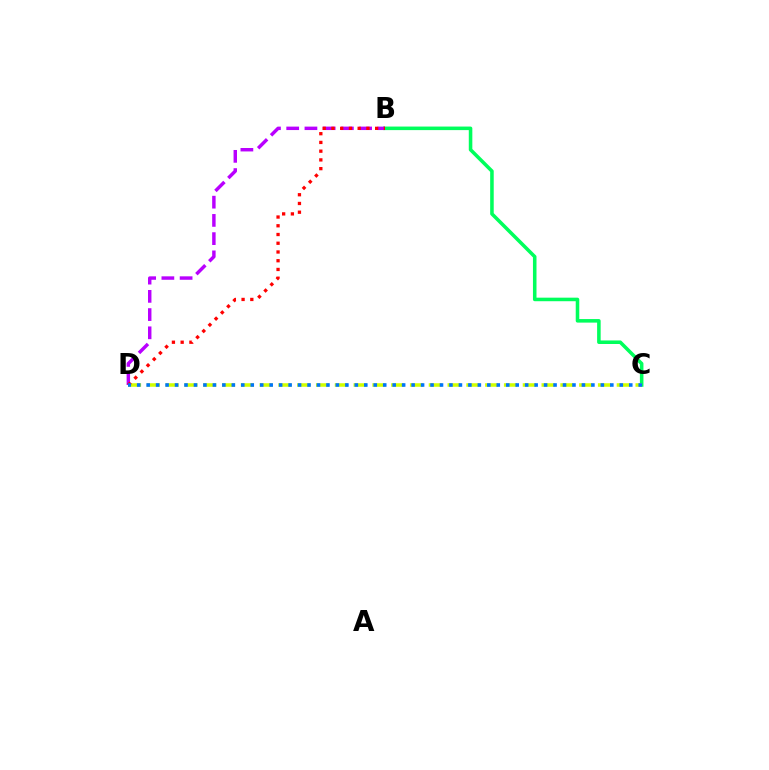{('B', 'C'): [{'color': '#00ff5c', 'line_style': 'solid', 'thickness': 2.56}], ('C', 'D'): [{'color': '#d1ff00', 'line_style': 'dashed', 'thickness': 2.55}, {'color': '#0074ff', 'line_style': 'dotted', 'thickness': 2.57}], ('B', 'D'): [{'color': '#b900ff', 'line_style': 'dashed', 'thickness': 2.48}, {'color': '#ff0000', 'line_style': 'dotted', 'thickness': 2.37}]}